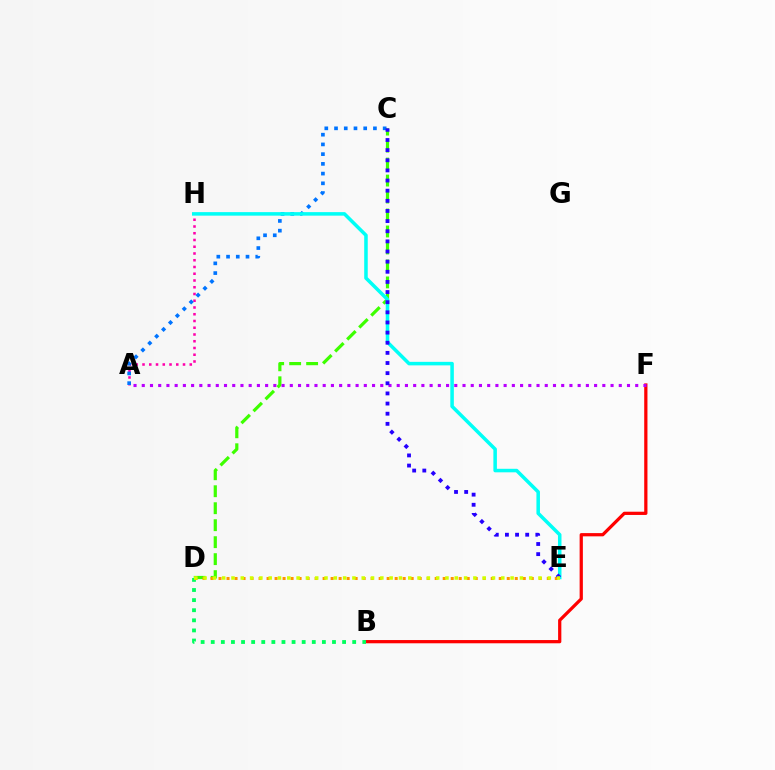{('A', 'H'): [{'color': '#ff00ac', 'line_style': 'dotted', 'thickness': 1.83}], ('C', 'D'): [{'color': '#3dff00', 'line_style': 'dashed', 'thickness': 2.31}], ('A', 'C'): [{'color': '#0074ff', 'line_style': 'dotted', 'thickness': 2.64}], ('B', 'F'): [{'color': '#ff0000', 'line_style': 'solid', 'thickness': 2.33}], ('A', 'F'): [{'color': '#b900ff', 'line_style': 'dotted', 'thickness': 2.23}], ('B', 'D'): [{'color': '#00ff5c', 'line_style': 'dotted', 'thickness': 2.75}], ('D', 'E'): [{'color': '#ff9400', 'line_style': 'dotted', 'thickness': 2.18}, {'color': '#d1ff00', 'line_style': 'dotted', 'thickness': 2.53}], ('E', 'H'): [{'color': '#00fff6', 'line_style': 'solid', 'thickness': 2.54}], ('C', 'E'): [{'color': '#2500ff', 'line_style': 'dotted', 'thickness': 2.75}]}